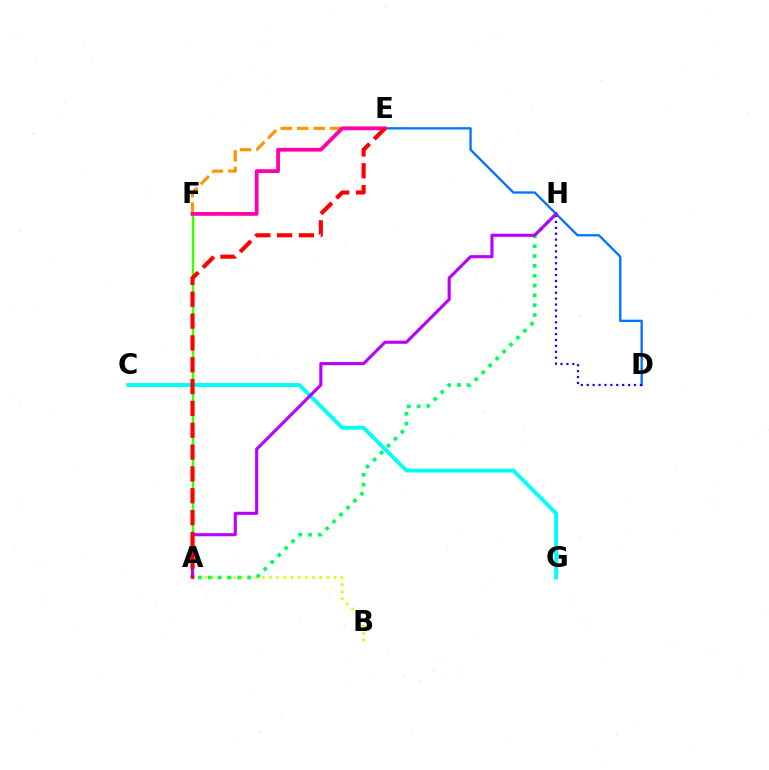{('D', 'E'): [{'color': '#0074ff', 'line_style': 'solid', 'thickness': 1.67}], ('E', 'F'): [{'color': '#ff9400', 'line_style': 'dashed', 'thickness': 2.24}, {'color': '#ff00ac', 'line_style': 'solid', 'thickness': 2.73}], ('A', 'B'): [{'color': '#d1ff00', 'line_style': 'dotted', 'thickness': 1.95}], ('A', 'H'): [{'color': '#00ff5c', 'line_style': 'dotted', 'thickness': 2.67}, {'color': '#b900ff', 'line_style': 'solid', 'thickness': 2.24}], ('A', 'F'): [{'color': '#3dff00', 'line_style': 'solid', 'thickness': 1.78}], ('D', 'H'): [{'color': '#2500ff', 'line_style': 'dotted', 'thickness': 1.6}], ('C', 'G'): [{'color': '#00fff6', 'line_style': 'solid', 'thickness': 2.82}], ('A', 'E'): [{'color': '#ff0000', 'line_style': 'dashed', 'thickness': 2.97}]}